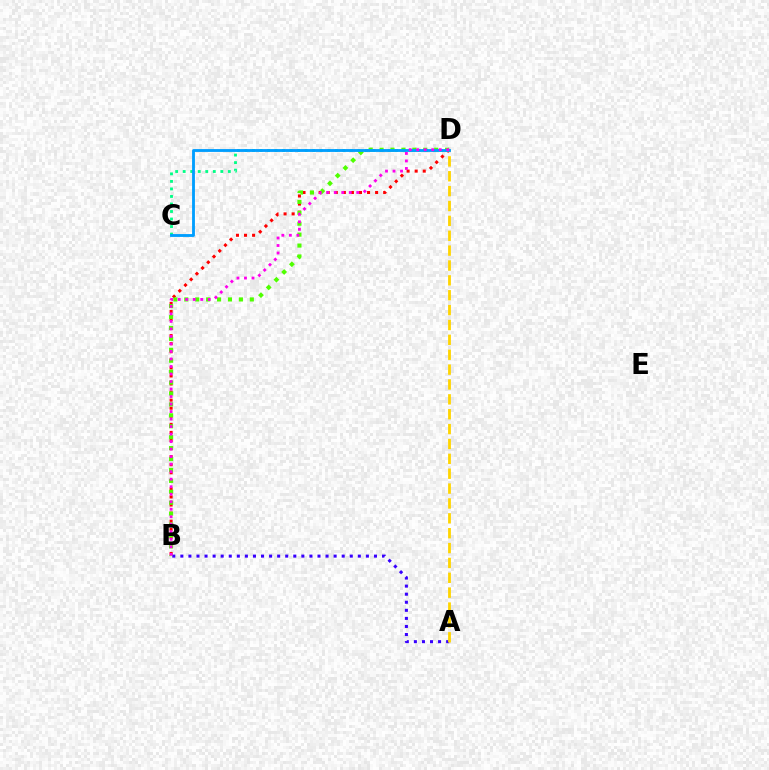{('B', 'D'): [{'color': '#ff0000', 'line_style': 'dotted', 'thickness': 2.19}, {'color': '#4fff00', 'line_style': 'dotted', 'thickness': 2.97}, {'color': '#ff00ed', 'line_style': 'dotted', 'thickness': 2.04}], ('C', 'D'): [{'color': '#00ff86', 'line_style': 'dotted', 'thickness': 2.04}, {'color': '#009eff', 'line_style': 'solid', 'thickness': 2.05}], ('A', 'B'): [{'color': '#3700ff', 'line_style': 'dotted', 'thickness': 2.19}], ('A', 'D'): [{'color': '#ffd500', 'line_style': 'dashed', 'thickness': 2.02}]}